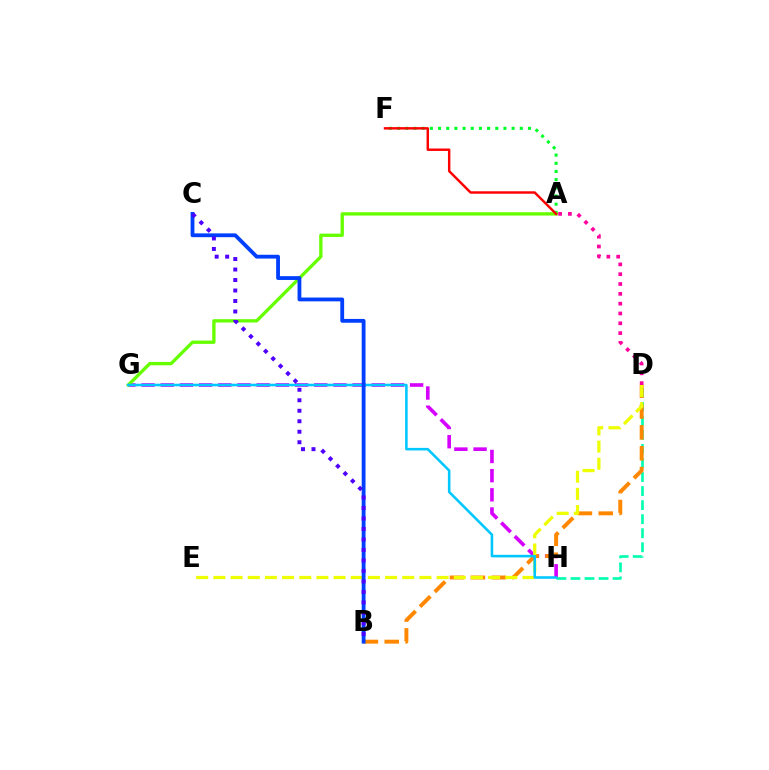{('A', 'F'): [{'color': '#00ff27', 'line_style': 'dotted', 'thickness': 2.22}, {'color': '#ff0000', 'line_style': 'solid', 'thickness': 1.75}], ('D', 'H'): [{'color': '#00ffaf', 'line_style': 'dashed', 'thickness': 1.91}], ('G', 'H'): [{'color': '#d600ff', 'line_style': 'dashed', 'thickness': 2.61}, {'color': '#00c7ff', 'line_style': 'solid', 'thickness': 1.85}], ('A', 'G'): [{'color': '#66ff00', 'line_style': 'solid', 'thickness': 2.4}], ('B', 'D'): [{'color': '#ff8800', 'line_style': 'dashed', 'thickness': 2.84}], ('D', 'E'): [{'color': '#eeff00', 'line_style': 'dashed', 'thickness': 2.33}], ('B', 'C'): [{'color': '#003fff', 'line_style': 'solid', 'thickness': 2.75}, {'color': '#4f00ff', 'line_style': 'dotted', 'thickness': 2.85}], ('A', 'D'): [{'color': '#ff00a0', 'line_style': 'dotted', 'thickness': 2.67}]}